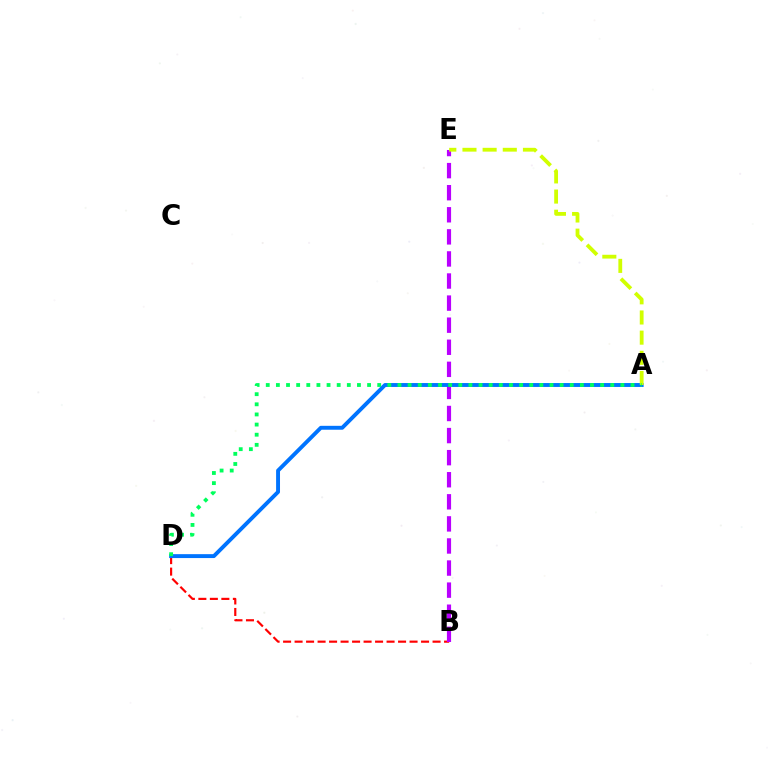{('B', 'D'): [{'color': '#ff0000', 'line_style': 'dashed', 'thickness': 1.56}], ('B', 'E'): [{'color': '#b900ff', 'line_style': 'dashed', 'thickness': 3.0}], ('A', 'D'): [{'color': '#0074ff', 'line_style': 'solid', 'thickness': 2.81}, {'color': '#00ff5c', 'line_style': 'dotted', 'thickness': 2.75}], ('A', 'E'): [{'color': '#d1ff00', 'line_style': 'dashed', 'thickness': 2.74}]}